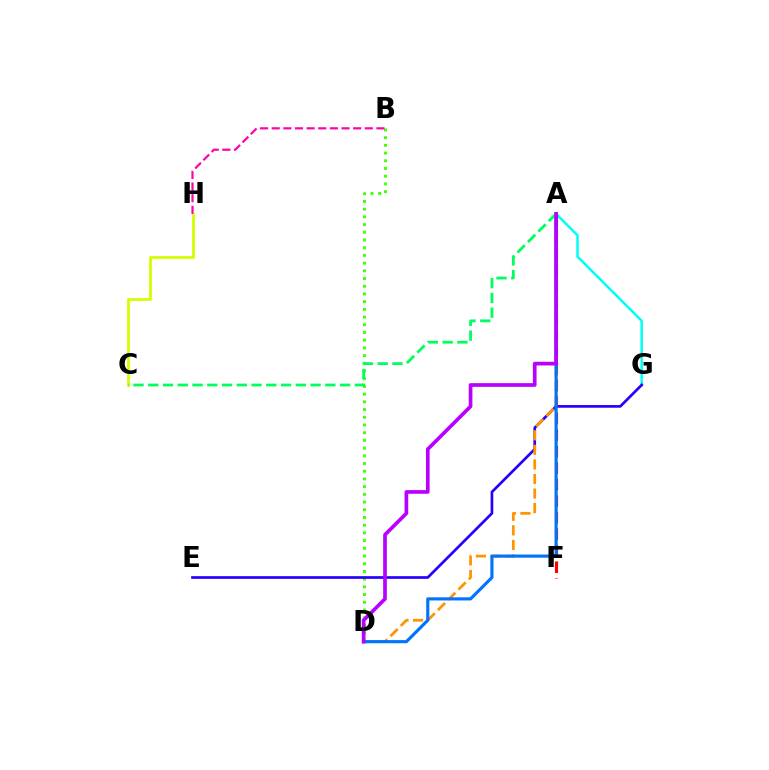{('A', 'G'): [{'color': '#00fff6', 'line_style': 'solid', 'thickness': 1.8}], ('B', 'D'): [{'color': '#3dff00', 'line_style': 'dotted', 'thickness': 2.09}], ('E', 'G'): [{'color': '#2500ff', 'line_style': 'solid', 'thickness': 1.93}], ('A', 'F'): [{'color': '#ff0000', 'line_style': 'dashed', 'thickness': 2.24}], ('C', 'H'): [{'color': '#d1ff00', 'line_style': 'solid', 'thickness': 1.99}], ('A', 'D'): [{'color': '#ff9400', 'line_style': 'dashed', 'thickness': 1.98}, {'color': '#0074ff', 'line_style': 'solid', 'thickness': 2.26}, {'color': '#b900ff', 'line_style': 'solid', 'thickness': 2.66}], ('B', 'H'): [{'color': '#ff00ac', 'line_style': 'dashed', 'thickness': 1.58}], ('A', 'C'): [{'color': '#00ff5c', 'line_style': 'dashed', 'thickness': 2.0}]}